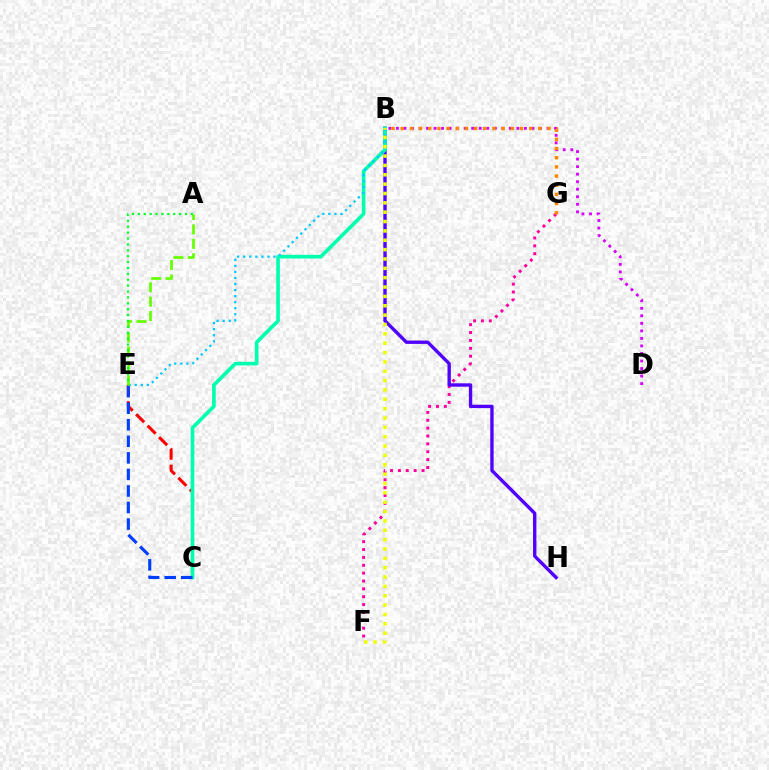{('F', 'G'): [{'color': '#ff00a0', 'line_style': 'dotted', 'thickness': 2.14}], ('C', 'E'): [{'color': '#ff0000', 'line_style': 'dashed', 'thickness': 2.2}, {'color': '#003fff', 'line_style': 'dashed', 'thickness': 2.25}], ('B', 'D'): [{'color': '#d600ff', 'line_style': 'dotted', 'thickness': 2.05}], ('B', 'H'): [{'color': '#4f00ff', 'line_style': 'solid', 'thickness': 2.42}], ('B', 'G'): [{'color': '#ff8800', 'line_style': 'dotted', 'thickness': 2.49}], ('B', 'C'): [{'color': '#00ffaf', 'line_style': 'solid', 'thickness': 2.63}], ('B', 'E'): [{'color': '#00c7ff', 'line_style': 'dotted', 'thickness': 1.64}], ('B', 'F'): [{'color': '#eeff00', 'line_style': 'dotted', 'thickness': 2.54}], ('A', 'E'): [{'color': '#66ff00', 'line_style': 'dashed', 'thickness': 1.96}, {'color': '#00ff27', 'line_style': 'dotted', 'thickness': 1.6}]}